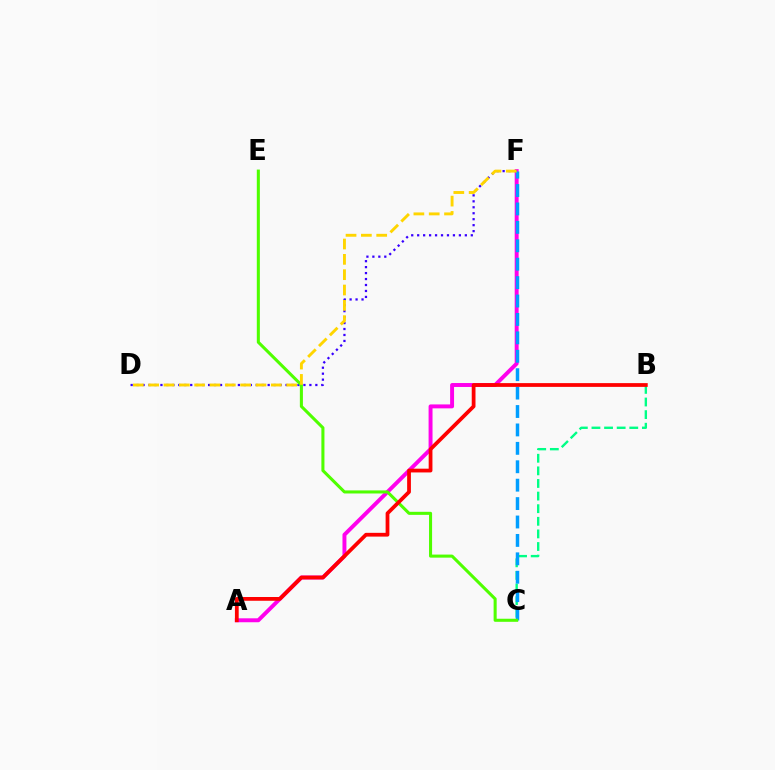{('A', 'F'): [{'color': '#ff00ed', 'line_style': 'solid', 'thickness': 2.83}], ('D', 'F'): [{'color': '#3700ff', 'line_style': 'dotted', 'thickness': 1.62}, {'color': '#ffd500', 'line_style': 'dashed', 'thickness': 2.08}], ('B', 'C'): [{'color': '#00ff86', 'line_style': 'dashed', 'thickness': 1.71}], ('C', 'F'): [{'color': '#009eff', 'line_style': 'dashed', 'thickness': 2.5}], ('C', 'E'): [{'color': '#4fff00', 'line_style': 'solid', 'thickness': 2.2}], ('A', 'B'): [{'color': '#ff0000', 'line_style': 'solid', 'thickness': 2.71}]}